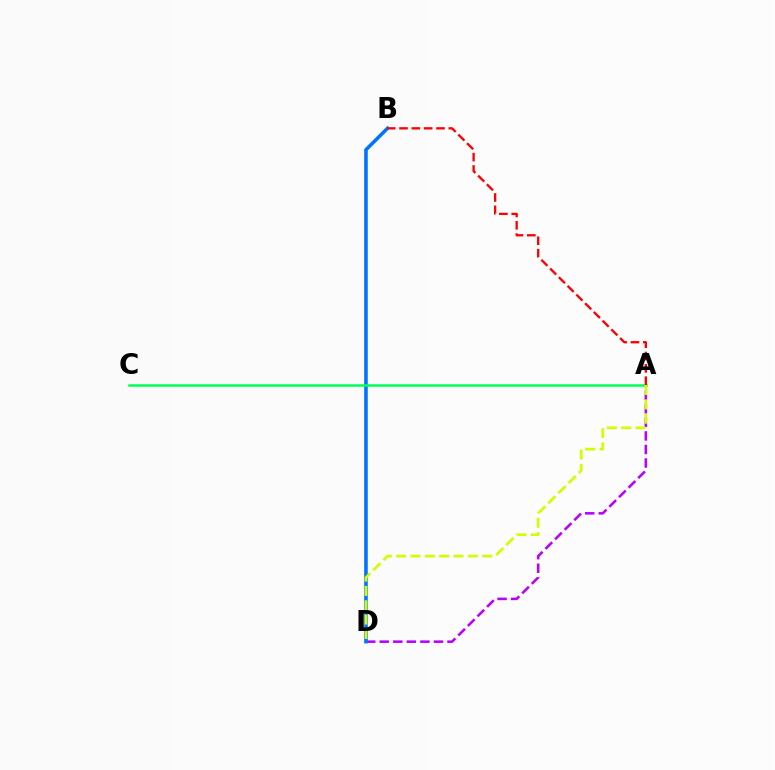{('A', 'D'): [{'color': '#b900ff', 'line_style': 'dashed', 'thickness': 1.84}, {'color': '#d1ff00', 'line_style': 'dashed', 'thickness': 1.95}], ('B', 'D'): [{'color': '#0074ff', 'line_style': 'solid', 'thickness': 2.57}], ('A', 'C'): [{'color': '#00ff5c', 'line_style': 'solid', 'thickness': 1.82}], ('A', 'B'): [{'color': '#ff0000', 'line_style': 'dashed', 'thickness': 1.68}]}